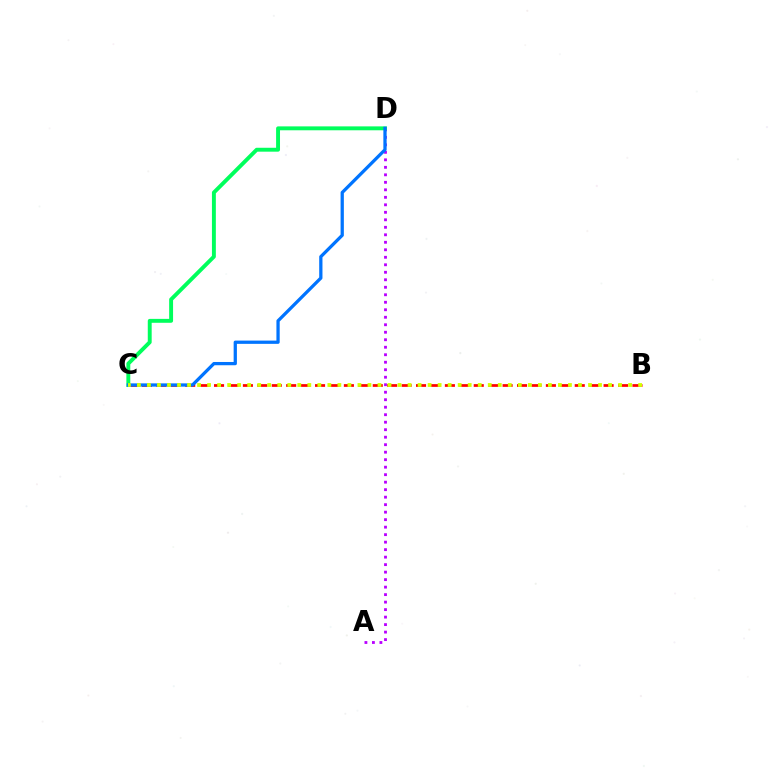{('A', 'D'): [{'color': '#b900ff', 'line_style': 'dotted', 'thickness': 2.04}], ('B', 'C'): [{'color': '#ff0000', 'line_style': 'dashed', 'thickness': 1.96}, {'color': '#d1ff00', 'line_style': 'dotted', 'thickness': 2.72}], ('C', 'D'): [{'color': '#00ff5c', 'line_style': 'solid', 'thickness': 2.81}, {'color': '#0074ff', 'line_style': 'solid', 'thickness': 2.35}]}